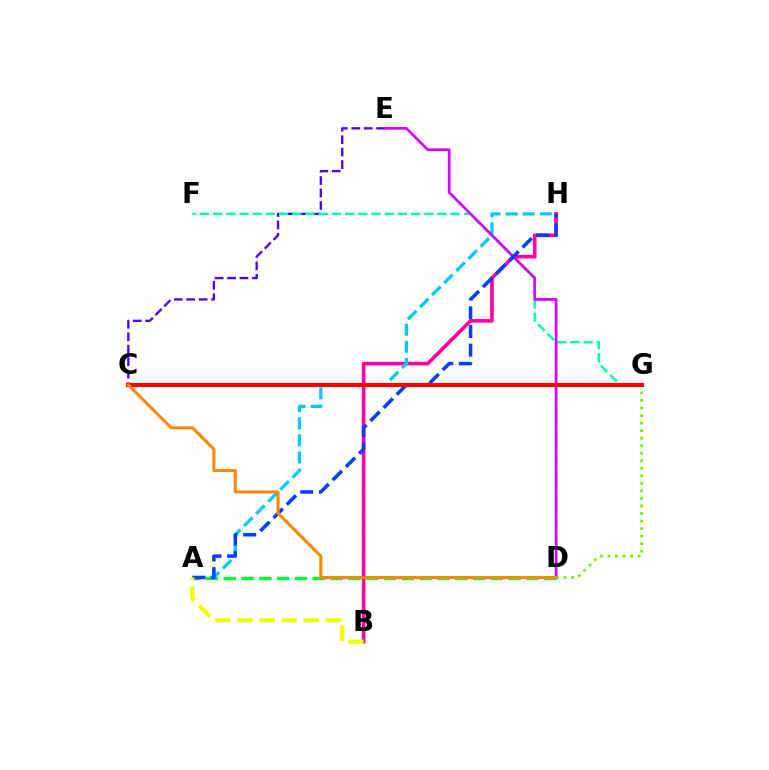{('B', 'H'): [{'color': '#ff00a0', 'line_style': 'solid', 'thickness': 2.61}], ('C', 'E'): [{'color': '#4f00ff', 'line_style': 'dashed', 'thickness': 1.69}], ('A', 'D'): [{'color': '#00ff27', 'line_style': 'dashed', 'thickness': 2.42}], ('A', 'H'): [{'color': '#00c7ff', 'line_style': 'dashed', 'thickness': 2.32}, {'color': '#003fff', 'line_style': 'dashed', 'thickness': 2.54}], ('F', 'G'): [{'color': '#00ffaf', 'line_style': 'dashed', 'thickness': 1.79}], ('D', 'E'): [{'color': '#d600ff', 'line_style': 'solid', 'thickness': 1.94}], ('D', 'G'): [{'color': '#66ff00', 'line_style': 'dotted', 'thickness': 2.05}], ('C', 'G'): [{'color': '#ff0000', 'line_style': 'solid', 'thickness': 3.0}], ('A', 'B'): [{'color': '#eeff00', 'line_style': 'dashed', 'thickness': 3.0}], ('C', 'D'): [{'color': '#ff8800', 'line_style': 'solid', 'thickness': 2.18}]}